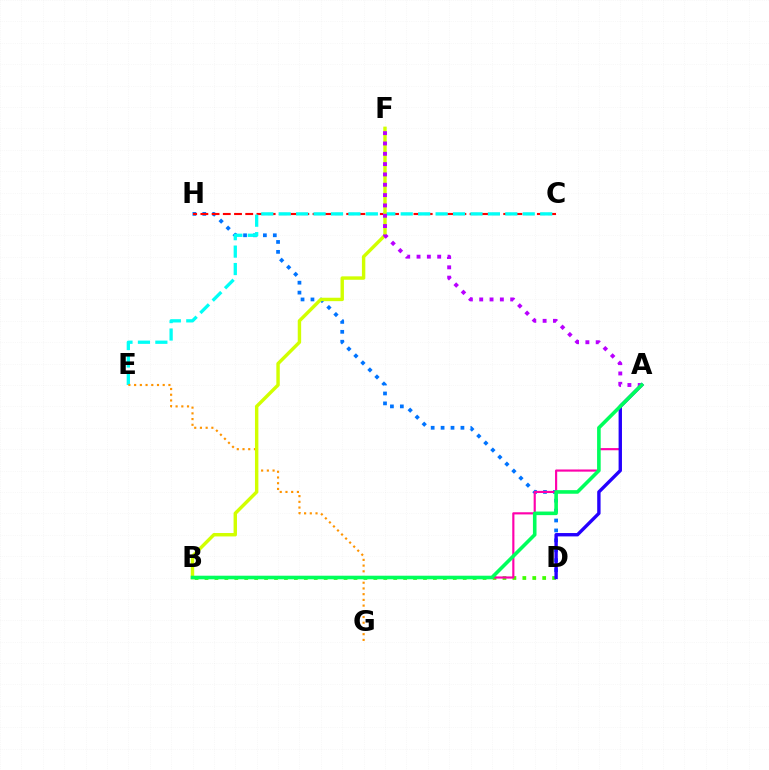{('D', 'H'): [{'color': '#0074ff', 'line_style': 'dotted', 'thickness': 2.7}], ('C', 'H'): [{'color': '#ff0000', 'line_style': 'dashed', 'thickness': 1.52}], ('B', 'D'): [{'color': '#3dff00', 'line_style': 'dotted', 'thickness': 2.7}], ('C', 'E'): [{'color': '#00fff6', 'line_style': 'dashed', 'thickness': 2.37}], ('A', 'B'): [{'color': '#ff00ac', 'line_style': 'solid', 'thickness': 1.55}, {'color': '#00ff5c', 'line_style': 'solid', 'thickness': 2.59}], ('A', 'D'): [{'color': '#2500ff', 'line_style': 'solid', 'thickness': 2.43}], ('E', 'G'): [{'color': '#ff9400', 'line_style': 'dotted', 'thickness': 1.55}], ('B', 'F'): [{'color': '#d1ff00', 'line_style': 'solid', 'thickness': 2.46}], ('A', 'F'): [{'color': '#b900ff', 'line_style': 'dotted', 'thickness': 2.81}]}